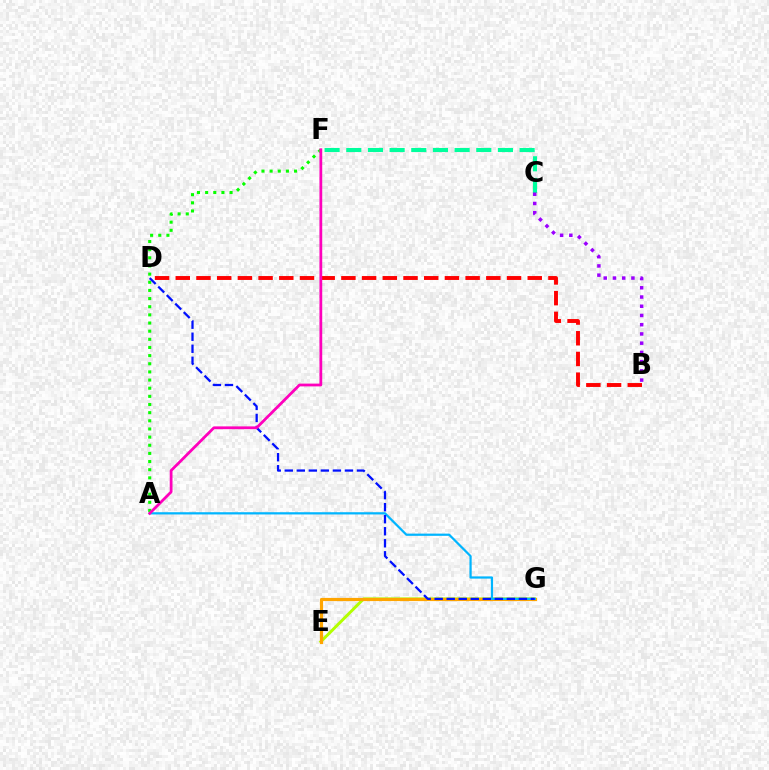{('B', 'D'): [{'color': '#ff0000', 'line_style': 'dashed', 'thickness': 2.81}], ('C', 'F'): [{'color': '#00ff9d', 'line_style': 'dashed', 'thickness': 2.94}], ('B', 'C'): [{'color': '#9b00ff', 'line_style': 'dotted', 'thickness': 2.51}], ('E', 'G'): [{'color': '#b3ff00', 'line_style': 'solid', 'thickness': 2.13}, {'color': '#ffa500', 'line_style': 'solid', 'thickness': 2.29}], ('A', 'F'): [{'color': '#08ff00', 'line_style': 'dotted', 'thickness': 2.21}, {'color': '#ff00bd', 'line_style': 'solid', 'thickness': 2.0}], ('A', 'G'): [{'color': '#00b5ff', 'line_style': 'solid', 'thickness': 1.6}], ('D', 'G'): [{'color': '#0010ff', 'line_style': 'dashed', 'thickness': 1.63}]}